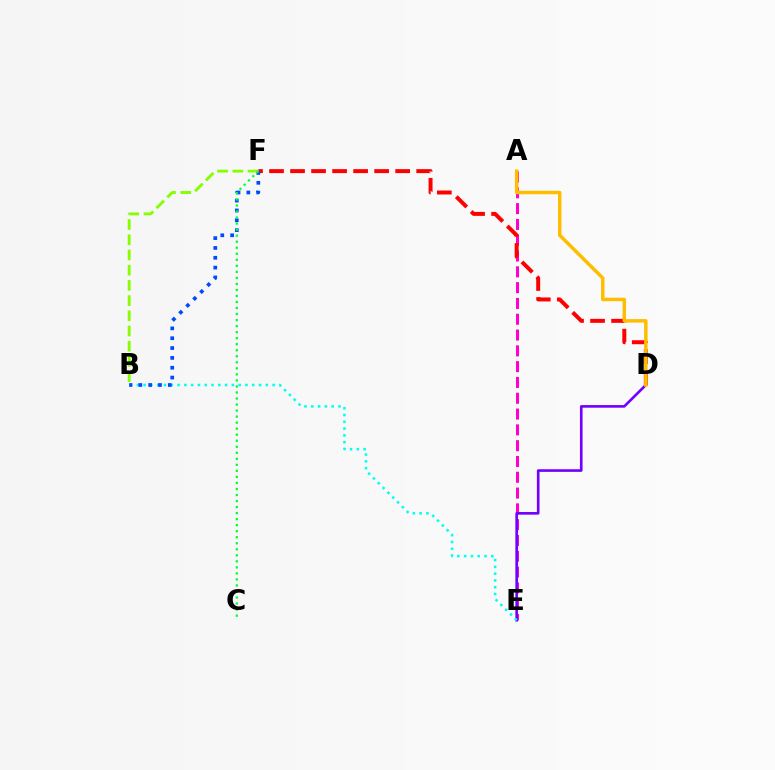{('A', 'E'): [{'color': '#ff00cf', 'line_style': 'dashed', 'thickness': 2.15}], ('D', 'F'): [{'color': '#ff0000', 'line_style': 'dashed', 'thickness': 2.86}], ('D', 'E'): [{'color': '#7200ff', 'line_style': 'solid', 'thickness': 1.89}], ('B', 'E'): [{'color': '#00fff6', 'line_style': 'dotted', 'thickness': 1.84}], ('B', 'F'): [{'color': '#004bff', 'line_style': 'dotted', 'thickness': 2.67}, {'color': '#84ff00', 'line_style': 'dashed', 'thickness': 2.07}], ('C', 'F'): [{'color': '#00ff39', 'line_style': 'dotted', 'thickness': 1.64}], ('A', 'D'): [{'color': '#ffbd00', 'line_style': 'solid', 'thickness': 2.5}]}